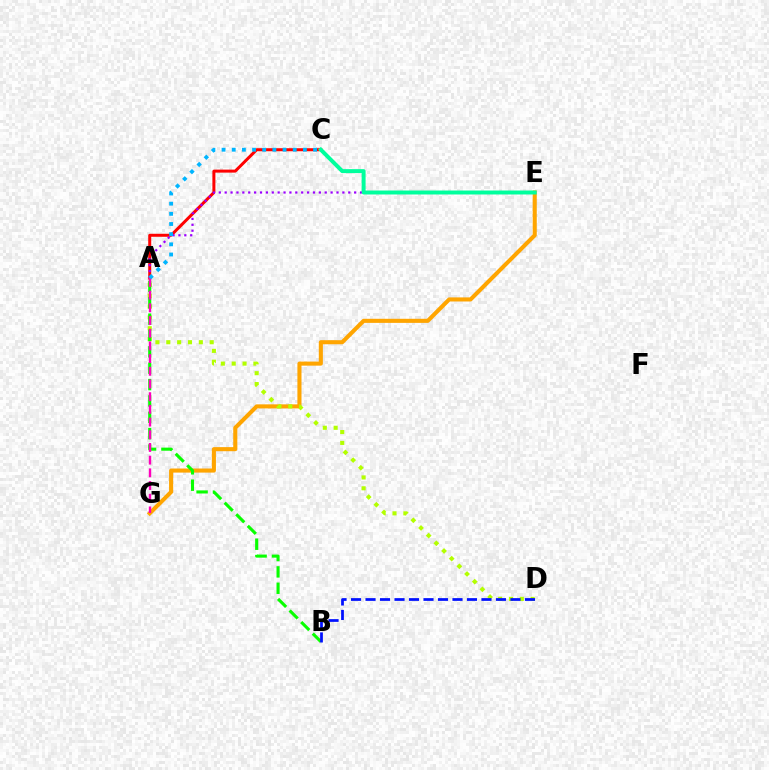{('E', 'G'): [{'color': '#ffa500', 'line_style': 'solid', 'thickness': 2.94}], ('A', 'D'): [{'color': '#b3ff00', 'line_style': 'dotted', 'thickness': 2.95}], ('A', 'C'): [{'color': '#ff0000', 'line_style': 'solid', 'thickness': 2.16}, {'color': '#00b5ff', 'line_style': 'dotted', 'thickness': 2.76}], ('A', 'E'): [{'color': '#9b00ff', 'line_style': 'dotted', 'thickness': 1.6}], ('A', 'B'): [{'color': '#08ff00', 'line_style': 'dashed', 'thickness': 2.22}], ('B', 'D'): [{'color': '#0010ff', 'line_style': 'dashed', 'thickness': 1.97}], ('A', 'G'): [{'color': '#ff00bd', 'line_style': 'dashed', 'thickness': 1.72}], ('C', 'E'): [{'color': '#00ff9d', 'line_style': 'solid', 'thickness': 2.85}]}